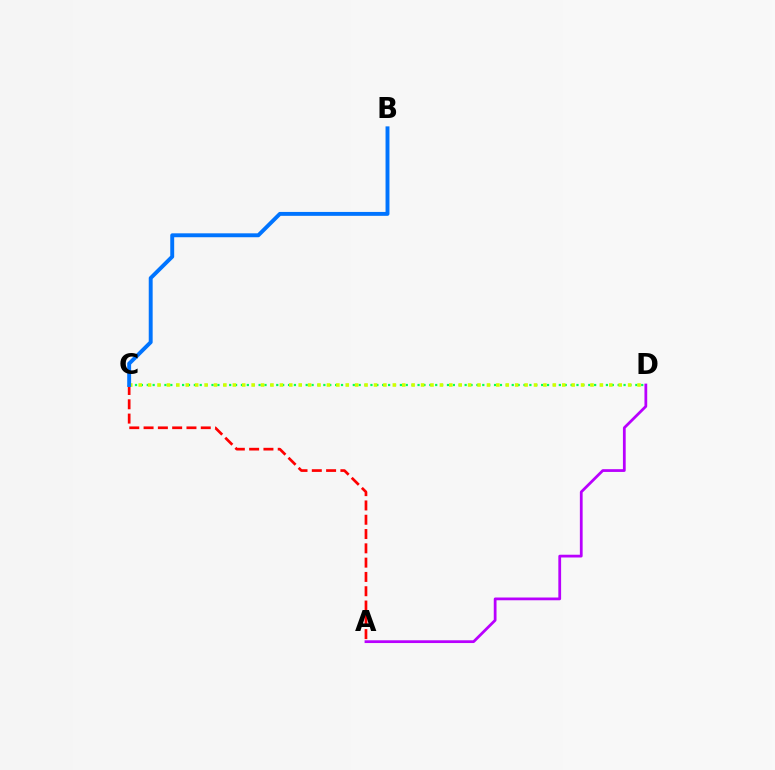{('A', 'C'): [{'color': '#ff0000', 'line_style': 'dashed', 'thickness': 1.94}], ('A', 'D'): [{'color': '#b900ff', 'line_style': 'solid', 'thickness': 1.99}], ('C', 'D'): [{'color': '#00ff5c', 'line_style': 'dotted', 'thickness': 1.6}, {'color': '#d1ff00', 'line_style': 'dotted', 'thickness': 2.56}], ('B', 'C'): [{'color': '#0074ff', 'line_style': 'solid', 'thickness': 2.82}]}